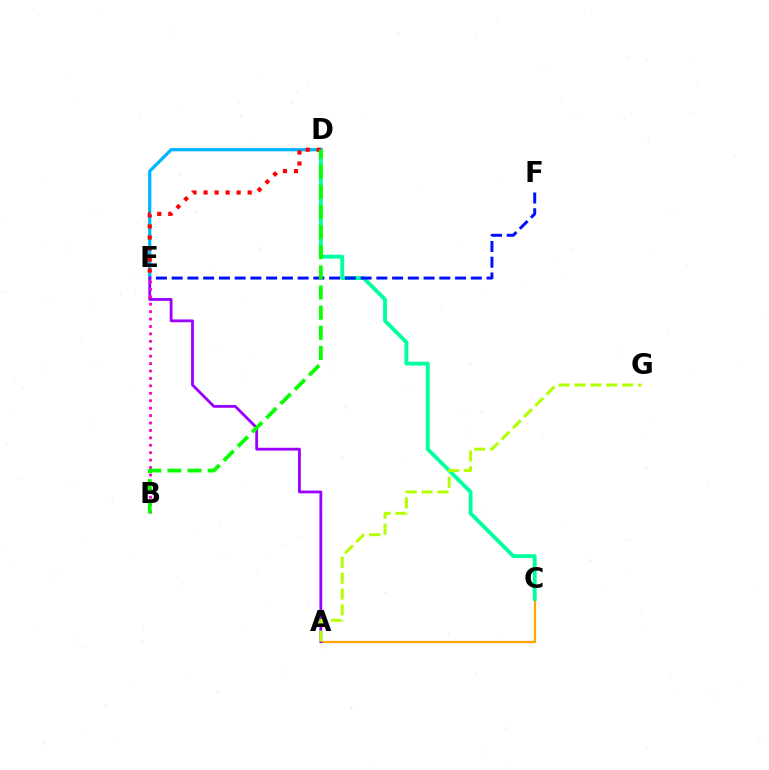{('A', 'C'): [{'color': '#ffa500', 'line_style': 'solid', 'thickness': 1.63}], ('C', 'D'): [{'color': '#00ff9d', 'line_style': 'solid', 'thickness': 2.77}], ('D', 'E'): [{'color': '#00b5ff', 'line_style': 'solid', 'thickness': 2.33}, {'color': '#ff0000', 'line_style': 'dotted', 'thickness': 3.0}], ('E', 'F'): [{'color': '#0010ff', 'line_style': 'dashed', 'thickness': 2.14}], ('A', 'E'): [{'color': '#9b00ff', 'line_style': 'solid', 'thickness': 2.01}], ('B', 'E'): [{'color': '#ff00bd', 'line_style': 'dotted', 'thickness': 2.02}], ('A', 'G'): [{'color': '#b3ff00', 'line_style': 'dashed', 'thickness': 2.16}], ('B', 'D'): [{'color': '#08ff00', 'line_style': 'dashed', 'thickness': 2.74}]}